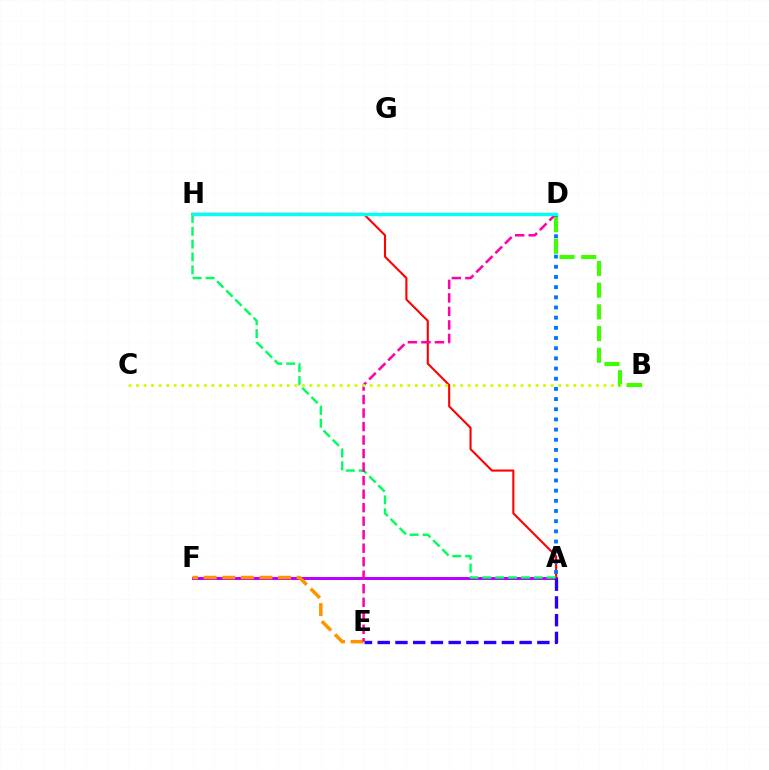{('A', 'F'): [{'color': '#b900ff', 'line_style': 'solid', 'thickness': 2.13}], ('A', 'H'): [{'color': '#ff0000', 'line_style': 'solid', 'thickness': 1.5}, {'color': '#00ff5c', 'line_style': 'dashed', 'thickness': 1.75}], ('A', 'D'): [{'color': '#0074ff', 'line_style': 'dotted', 'thickness': 2.76}], ('E', 'F'): [{'color': '#ff9400', 'line_style': 'dashed', 'thickness': 2.53}], ('A', 'E'): [{'color': '#2500ff', 'line_style': 'dashed', 'thickness': 2.41}], ('D', 'E'): [{'color': '#ff00ac', 'line_style': 'dashed', 'thickness': 1.84}], ('D', 'H'): [{'color': '#00fff6', 'line_style': 'solid', 'thickness': 2.46}], ('B', 'C'): [{'color': '#d1ff00', 'line_style': 'dotted', 'thickness': 2.05}], ('B', 'D'): [{'color': '#3dff00', 'line_style': 'dashed', 'thickness': 2.95}]}